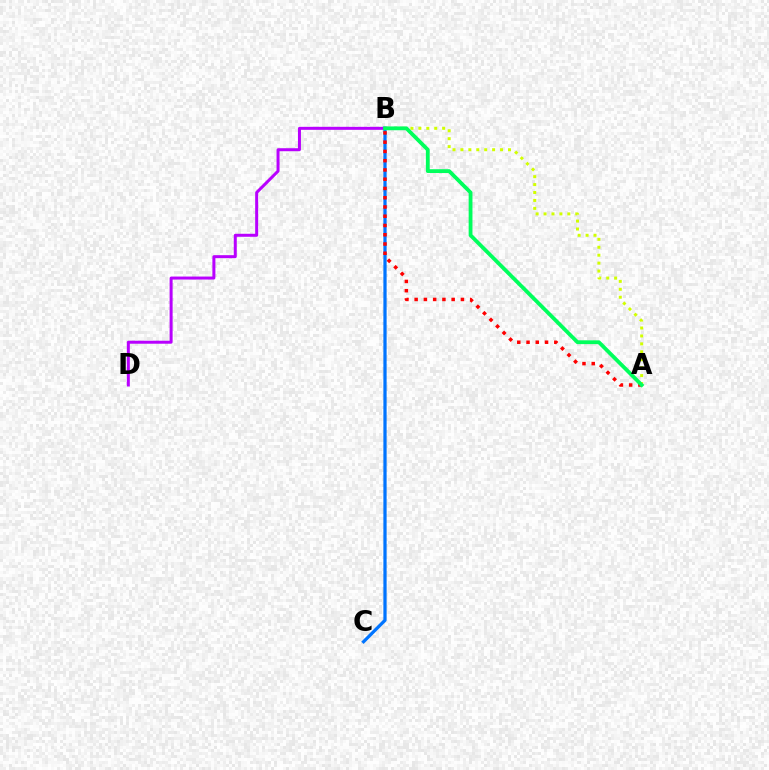{('B', 'D'): [{'color': '#b900ff', 'line_style': 'solid', 'thickness': 2.16}], ('B', 'C'): [{'color': '#0074ff', 'line_style': 'solid', 'thickness': 2.33}], ('A', 'B'): [{'color': '#d1ff00', 'line_style': 'dotted', 'thickness': 2.15}, {'color': '#ff0000', 'line_style': 'dotted', 'thickness': 2.52}, {'color': '#00ff5c', 'line_style': 'solid', 'thickness': 2.74}]}